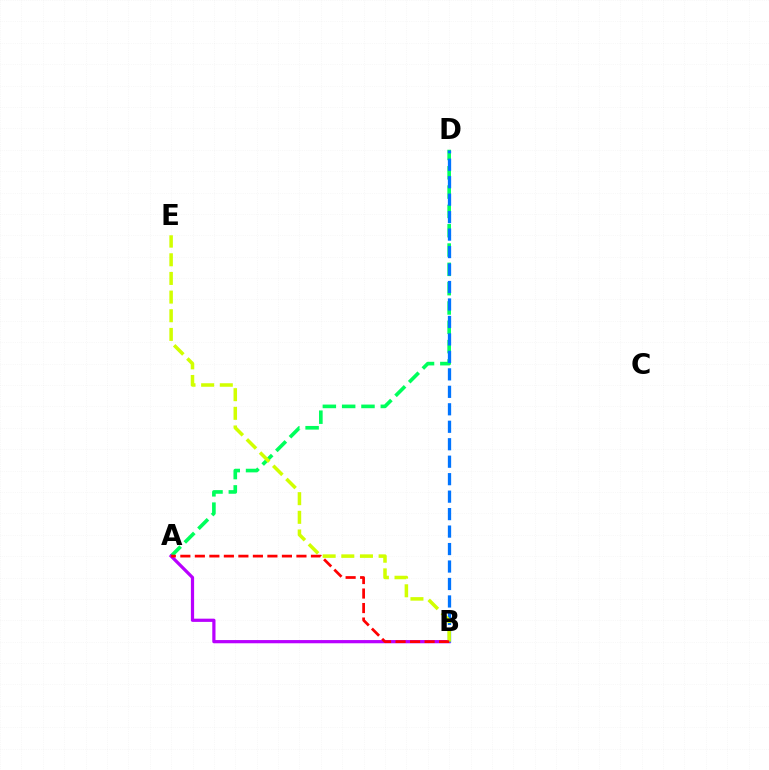{('A', 'D'): [{'color': '#00ff5c', 'line_style': 'dashed', 'thickness': 2.62}], ('A', 'B'): [{'color': '#b900ff', 'line_style': 'solid', 'thickness': 2.32}, {'color': '#ff0000', 'line_style': 'dashed', 'thickness': 1.97}], ('B', 'D'): [{'color': '#0074ff', 'line_style': 'dashed', 'thickness': 2.37}], ('B', 'E'): [{'color': '#d1ff00', 'line_style': 'dashed', 'thickness': 2.53}]}